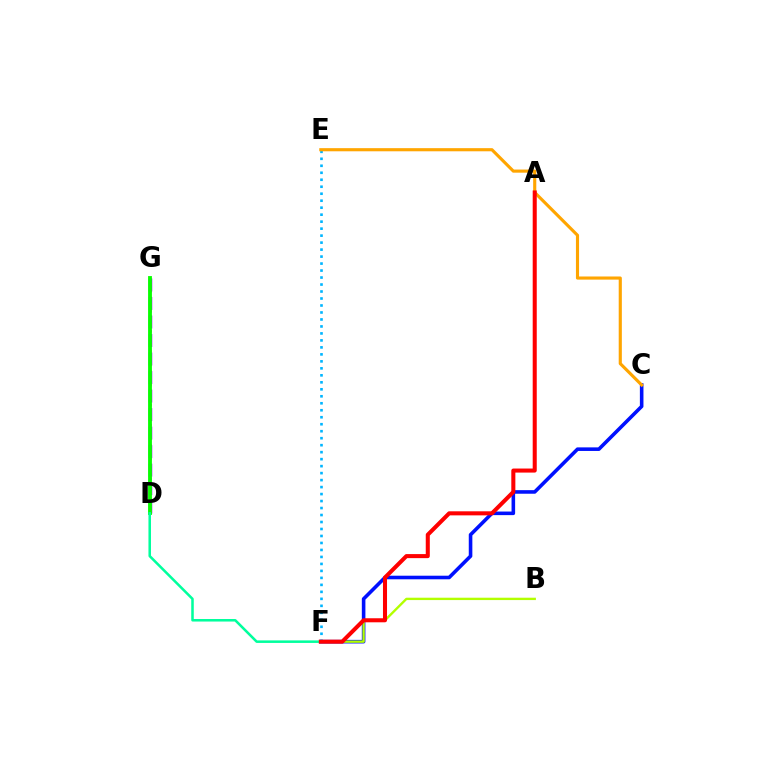{('C', 'F'): [{'color': '#0010ff', 'line_style': 'solid', 'thickness': 2.58}], ('E', 'F'): [{'color': '#00b5ff', 'line_style': 'dotted', 'thickness': 1.9}], ('D', 'G'): [{'color': '#9b00ff', 'line_style': 'dashed', 'thickness': 2.52}, {'color': '#ff00bd', 'line_style': 'dotted', 'thickness': 1.82}, {'color': '#08ff00', 'line_style': 'solid', 'thickness': 2.76}], ('B', 'F'): [{'color': '#b3ff00', 'line_style': 'solid', 'thickness': 1.7}], ('D', 'F'): [{'color': '#00ff9d', 'line_style': 'solid', 'thickness': 1.83}], ('C', 'E'): [{'color': '#ffa500', 'line_style': 'solid', 'thickness': 2.26}], ('A', 'F'): [{'color': '#ff0000', 'line_style': 'solid', 'thickness': 2.92}]}